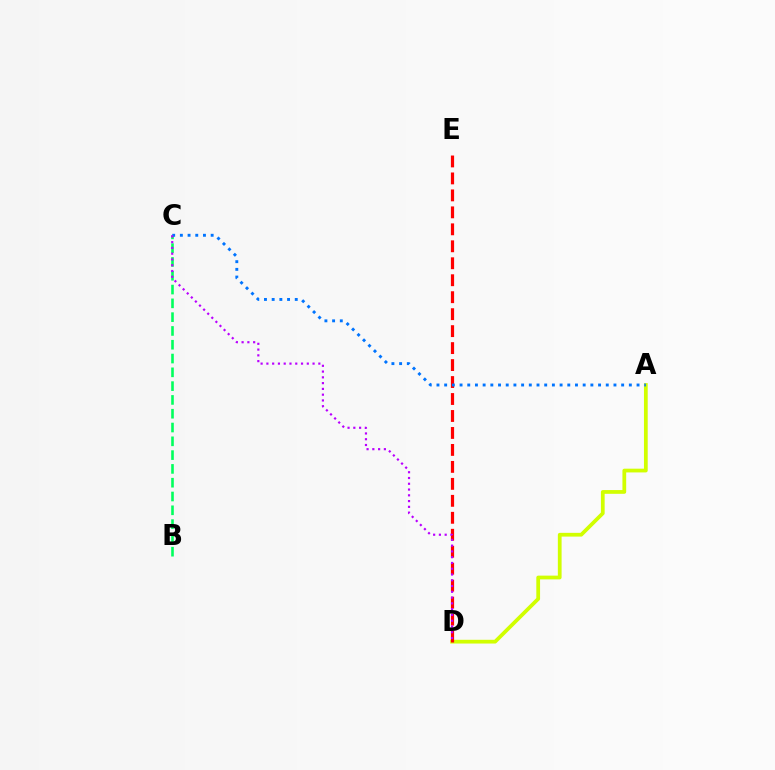{('A', 'D'): [{'color': '#d1ff00', 'line_style': 'solid', 'thickness': 2.7}], ('D', 'E'): [{'color': '#ff0000', 'line_style': 'dashed', 'thickness': 2.31}], ('B', 'C'): [{'color': '#00ff5c', 'line_style': 'dashed', 'thickness': 1.87}], ('A', 'C'): [{'color': '#0074ff', 'line_style': 'dotted', 'thickness': 2.09}], ('C', 'D'): [{'color': '#b900ff', 'line_style': 'dotted', 'thickness': 1.57}]}